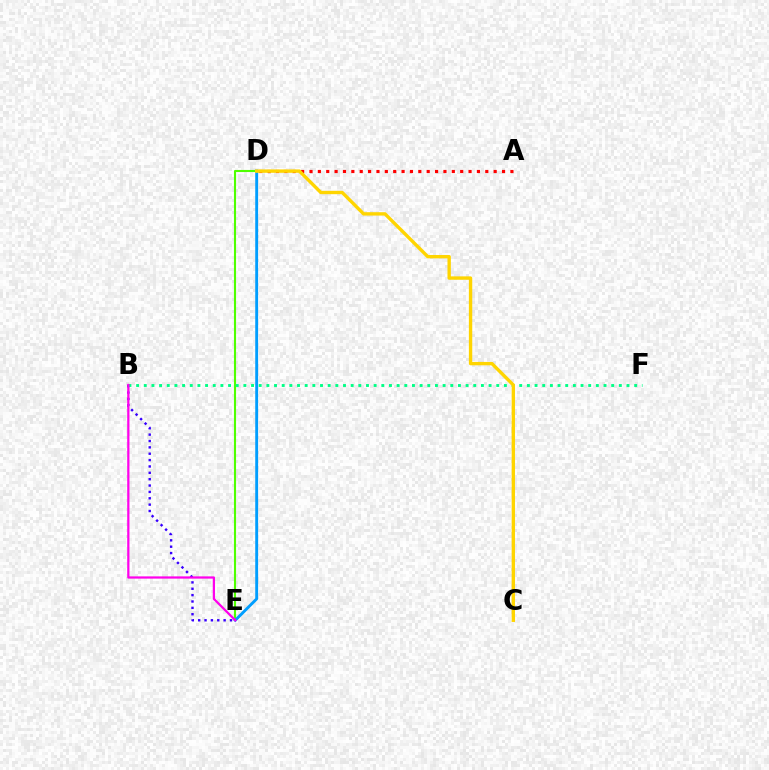{('D', 'E'): [{'color': '#4fff00', 'line_style': 'solid', 'thickness': 1.52}, {'color': '#009eff', 'line_style': 'solid', 'thickness': 2.07}], ('A', 'D'): [{'color': '#ff0000', 'line_style': 'dotted', 'thickness': 2.27}], ('B', 'E'): [{'color': '#3700ff', 'line_style': 'dotted', 'thickness': 1.73}, {'color': '#ff00ed', 'line_style': 'solid', 'thickness': 1.62}], ('B', 'F'): [{'color': '#00ff86', 'line_style': 'dotted', 'thickness': 2.08}], ('C', 'D'): [{'color': '#ffd500', 'line_style': 'solid', 'thickness': 2.43}]}